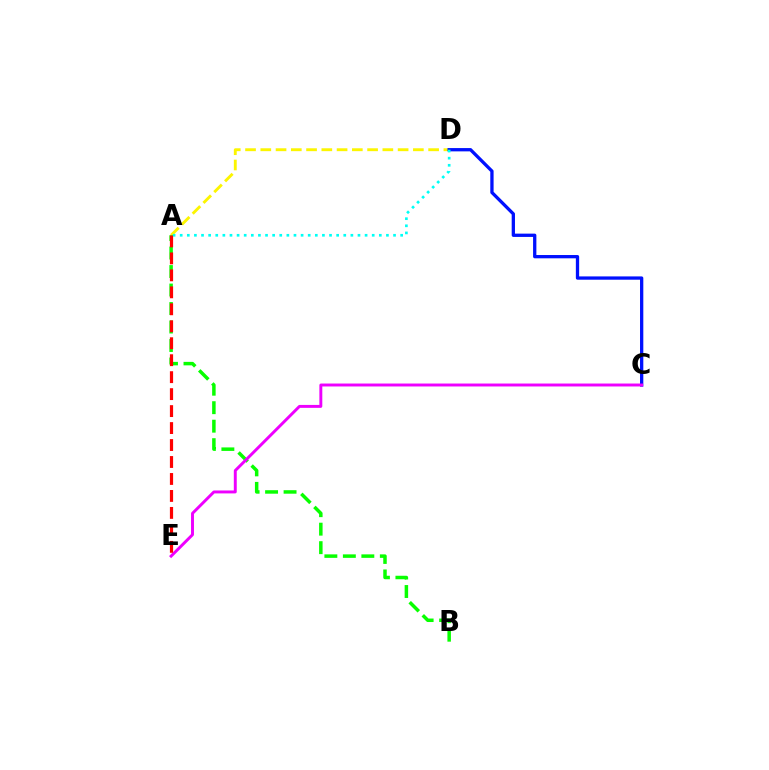{('A', 'D'): [{'color': '#fcf500', 'line_style': 'dashed', 'thickness': 2.07}, {'color': '#00fff6', 'line_style': 'dotted', 'thickness': 1.93}], ('C', 'D'): [{'color': '#0010ff', 'line_style': 'solid', 'thickness': 2.37}], ('A', 'B'): [{'color': '#08ff00', 'line_style': 'dashed', 'thickness': 2.51}], ('C', 'E'): [{'color': '#ee00ff', 'line_style': 'solid', 'thickness': 2.11}], ('A', 'E'): [{'color': '#ff0000', 'line_style': 'dashed', 'thickness': 2.31}]}